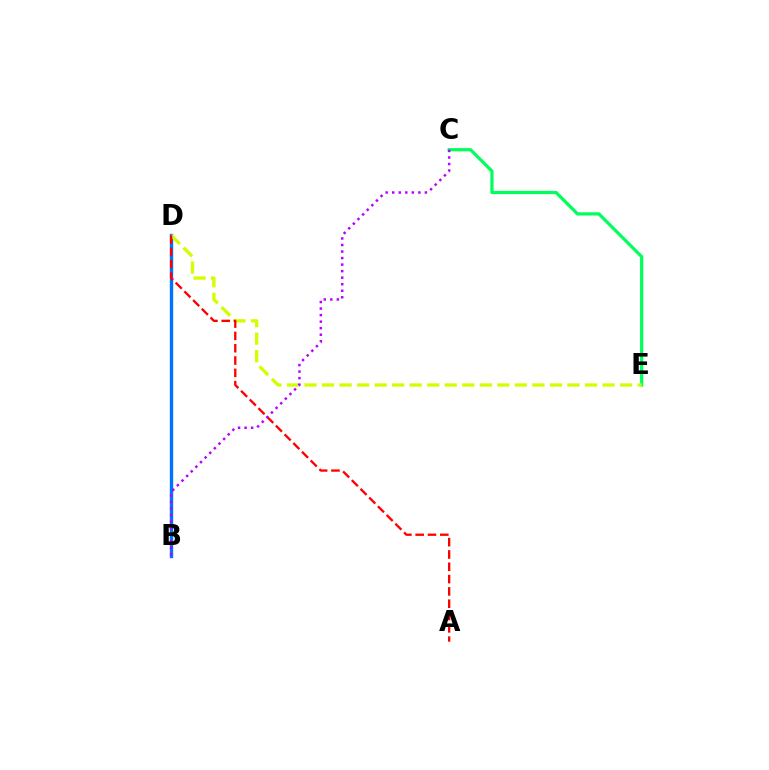{('B', 'D'): [{'color': '#0074ff', 'line_style': 'solid', 'thickness': 2.44}], ('C', 'E'): [{'color': '#00ff5c', 'line_style': 'solid', 'thickness': 2.33}], ('D', 'E'): [{'color': '#d1ff00', 'line_style': 'dashed', 'thickness': 2.38}], ('A', 'D'): [{'color': '#ff0000', 'line_style': 'dashed', 'thickness': 1.67}], ('B', 'C'): [{'color': '#b900ff', 'line_style': 'dotted', 'thickness': 1.78}]}